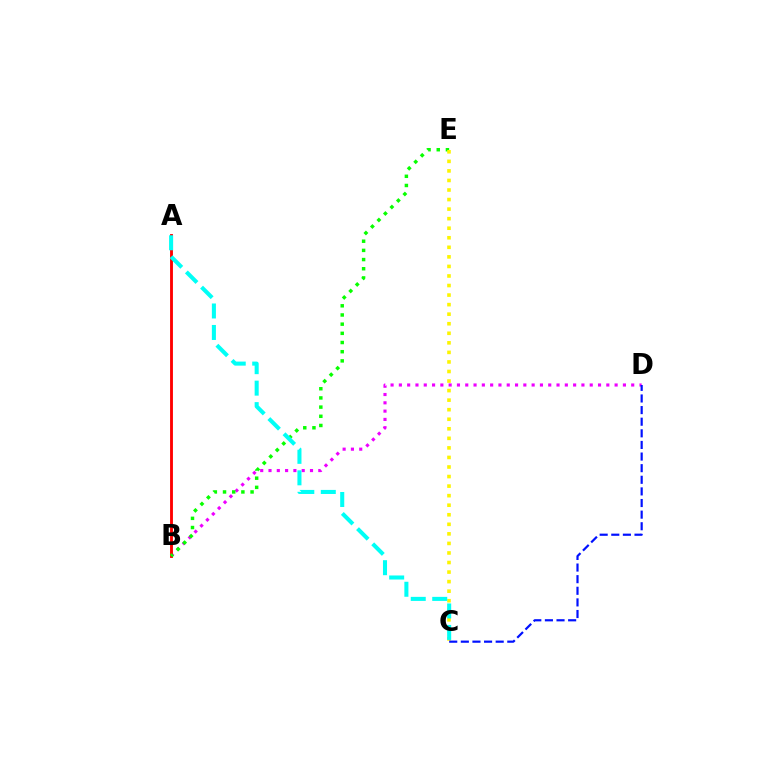{('B', 'D'): [{'color': '#ee00ff', 'line_style': 'dotted', 'thickness': 2.25}], ('A', 'B'): [{'color': '#ff0000', 'line_style': 'solid', 'thickness': 2.06}], ('B', 'E'): [{'color': '#08ff00', 'line_style': 'dotted', 'thickness': 2.49}], ('C', 'E'): [{'color': '#fcf500', 'line_style': 'dotted', 'thickness': 2.6}], ('A', 'C'): [{'color': '#00fff6', 'line_style': 'dashed', 'thickness': 2.92}], ('C', 'D'): [{'color': '#0010ff', 'line_style': 'dashed', 'thickness': 1.58}]}